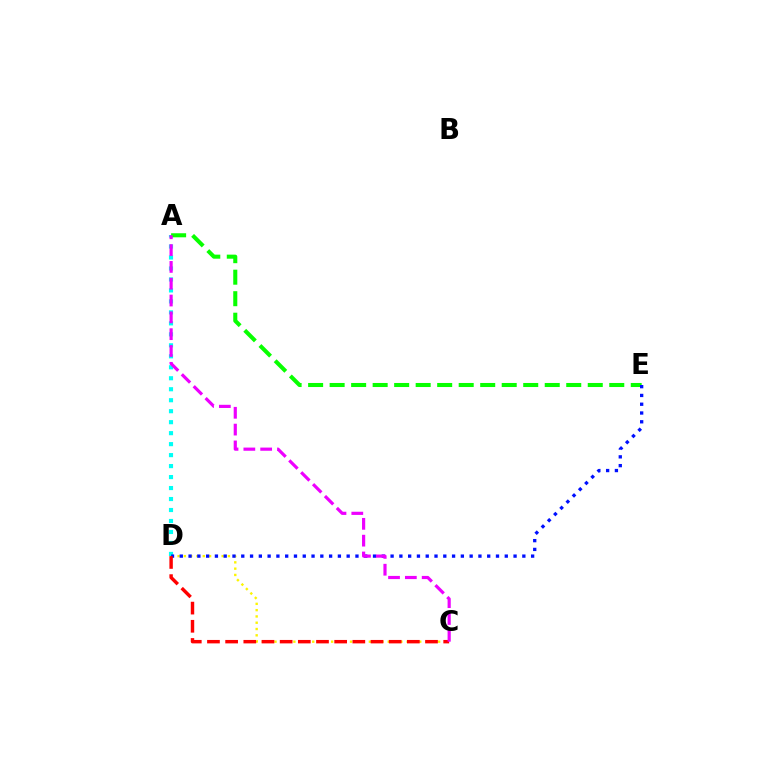{('A', 'D'): [{'color': '#00fff6', 'line_style': 'dotted', 'thickness': 2.98}], ('A', 'E'): [{'color': '#08ff00', 'line_style': 'dashed', 'thickness': 2.92}], ('C', 'D'): [{'color': '#fcf500', 'line_style': 'dotted', 'thickness': 1.71}, {'color': '#ff0000', 'line_style': 'dashed', 'thickness': 2.47}], ('D', 'E'): [{'color': '#0010ff', 'line_style': 'dotted', 'thickness': 2.39}], ('A', 'C'): [{'color': '#ee00ff', 'line_style': 'dashed', 'thickness': 2.28}]}